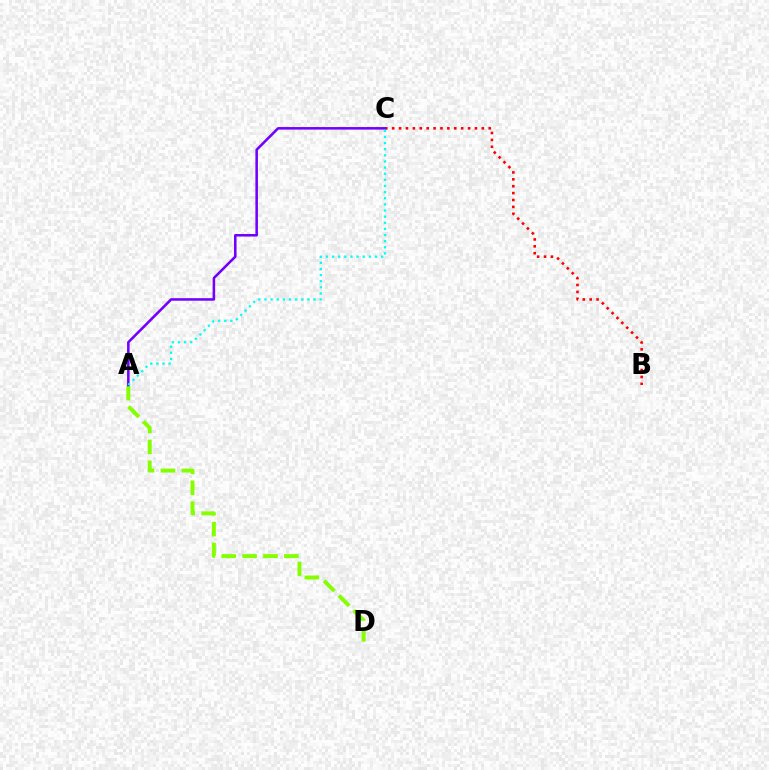{('B', 'C'): [{'color': '#ff0000', 'line_style': 'dotted', 'thickness': 1.87}], ('A', 'D'): [{'color': '#84ff00', 'line_style': 'dashed', 'thickness': 2.84}], ('A', 'C'): [{'color': '#7200ff', 'line_style': 'solid', 'thickness': 1.84}, {'color': '#00fff6', 'line_style': 'dotted', 'thickness': 1.67}]}